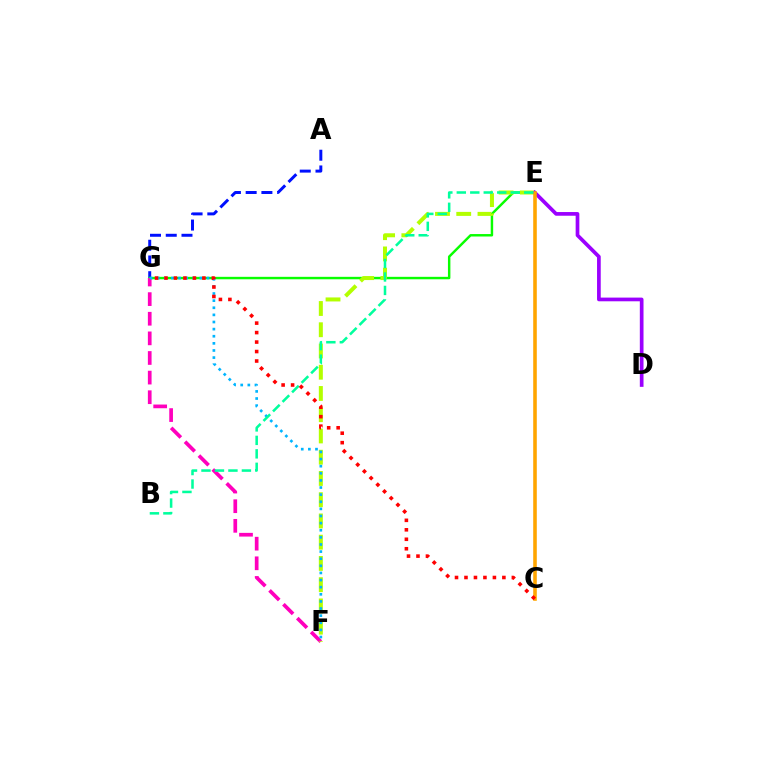{('A', 'G'): [{'color': '#0010ff', 'line_style': 'dashed', 'thickness': 2.14}], ('E', 'G'): [{'color': '#08ff00', 'line_style': 'solid', 'thickness': 1.76}], ('F', 'G'): [{'color': '#ff00bd', 'line_style': 'dashed', 'thickness': 2.67}, {'color': '#00b5ff', 'line_style': 'dotted', 'thickness': 1.93}], ('E', 'F'): [{'color': '#b3ff00', 'line_style': 'dashed', 'thickness': 2.89}], ('D', 'E'): [{'color': '#9b00ff', 'line_style': 'solid', 'thickness': 2.66}], ('C', 'E'): [{'color': '#ffa500', 'line_style': 'solid', 'thickness': 2.58}], ('B', 'E'): [{'color': '#00ff9d', 'line_style': 'dashed', 'thickness': 1.83}], ('C', 'G'): [{'color': '#ff0000', 'line_style': 'dotted', 'thickness': 2.57}]}